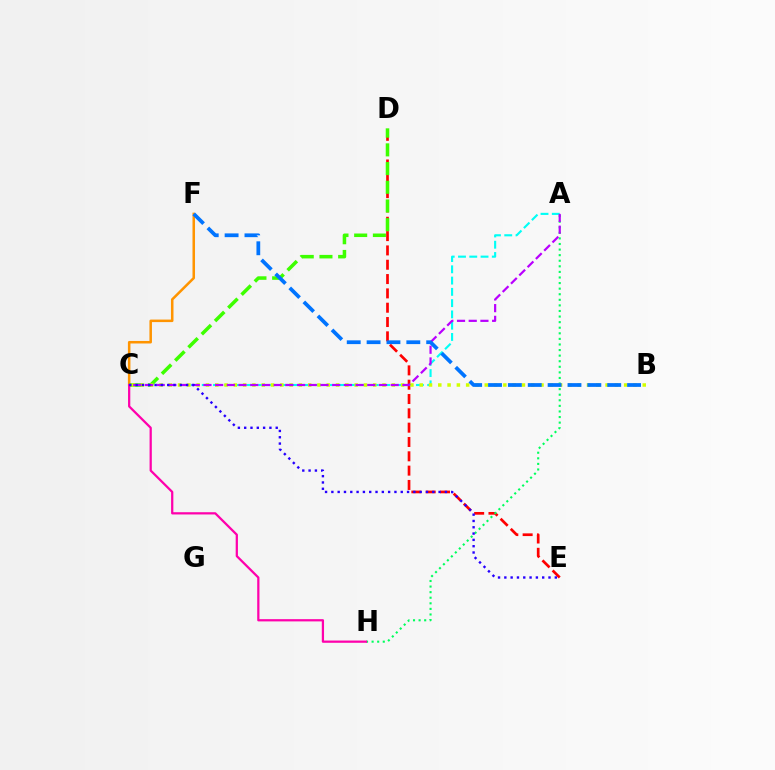{('C', 'F'): [{'color': '#ff9400', 'line_style': 'solid', 'thickness': 1.82}], ('D', 'E'): [{'color': '#ff0000', 'line_style': 'dashed', 'thickness': 1.95}], ('C', 'D'): [{'color': '#3dff00', 'line_style': 'dashed', 'thickness': 2.54}], ('A', 'H'): [{'color': '#00ff5c', 'line_style': 'dotted', 'thickness': 1.52}], ('A', 'C'): [{'color': '#00fff6', 'line_style': 'dashed', 'thickness': 1.53}, {'color': '#b900ff', 'line_style': 'dashed', 'thickness': 1.59}], ('B', 'C'): [{'color': '#d1ff00', 'line_style': 'dotted', 'thickness': 2.53}], ('C', 'H'): [{'color': '#ff00ac', 'line_style': 'solid', 'thickness': 1.62}], ('C', 'E'): [{'color': '#2500ff', 'line_style': 'dotted', 'thickness': 1.71}], ('B', 'F'): [{'color': '#0074ff', 'line_style': 'dashed', 'thickness': 2.7}]}